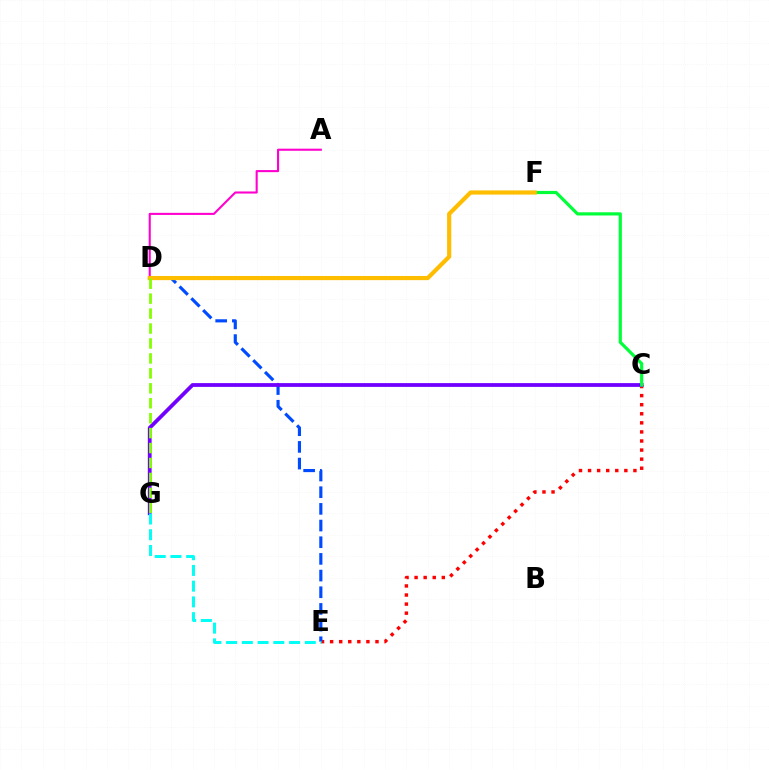{('C', 'E'): [{'color': '#ff0000', 'line_style': 'dotted', 'thickness': 2.47}], ('D', 'E'): [{'color': '#004bff', 'line_style': 'dashed', 'thickness': 2.27}], ('C', 'G'): [{'color': '#7200ff', 'line_style': 'solid', 'thickness': 2.73}], ('C', 'F'): [{'color': '#00ff39', 'line_style': 'solid', 'thickness': 2.29}], ('E', 'G'): [{'color': '#00fff6', 'line_style': 'dashed', 'thickness': 2.14}], ('A', 'D'): [{'color': '#ff00cf', 'line_style': 'solid', 'thickness': 1.51}], ('D', 'F'): [{'color': '#ffbd00', 'line_style': 'solid', 'thickness': 3.0}], ('D', 'G'): [{'color': '#84ff00', 'line_style': 'dashed', 'thickness': 2.03}]}